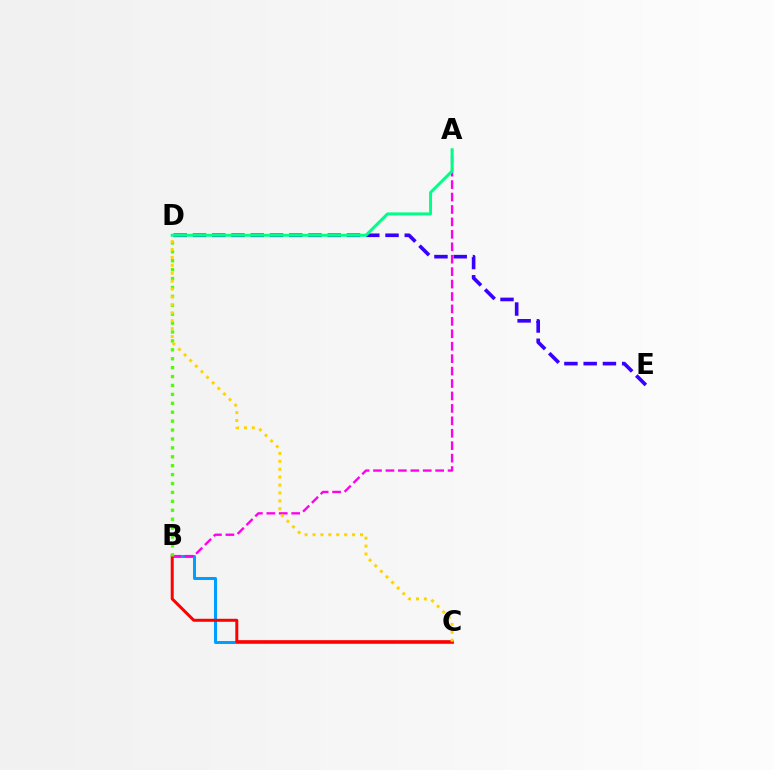{('B', 'C'): [{'color': '#009eff', 'line_style': 'solid', 'thickness': 2.18}, {'color': '#ff0000', 'line_style': 'solid', 'thickness': 2.16}], ('D', 'E'): [{'color': '#3700ff', 'line_style': 'dashed', 'thickness': 2.62}], ('A', 'B'): [{'color': '#ff00ed', 'line_style': 'dashed', 'thickness': 1.69}], ('B', 'D'): [{'color': '#4fff00', 'line_style': 'dotted', 'thickness': 2.42}], ('A', 'D'): [{'color': '#00ff86', 'line_style': 'solid', 'thickness': 2.14}], ('C', 'D'): [{'color': '#ffd500', 'line_style': 'dotted', 'thickness': 2.15}]}